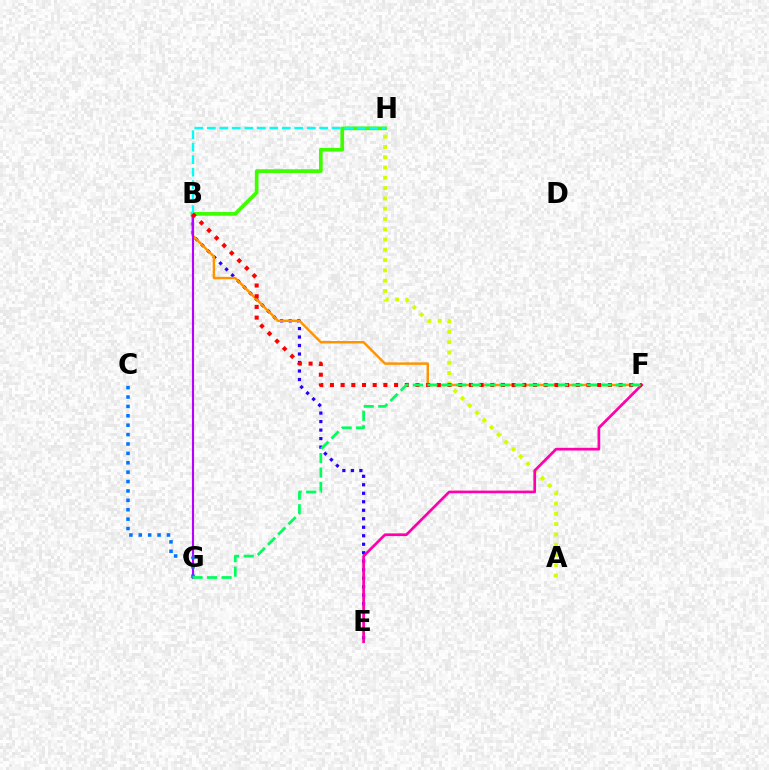{('B', 'E'): [{'color': '#2500ff', 'line_style': 'dotted', 'thickness': 2.31}], ('B', 'F'): [{'color': '#ff9400', 'line_style': 'solid', 'thickness': 1.76}, {'color': '#ff0000', 'line_style': 'dotted', 'thickness': 2.9}], ('B', 'G'): [{'color': '#b900ff', 'line_style': 'solid', 'thickness': 1.53}], ('B', 'H'): [{'color': '#3dff00', 'line_style': 'solid', 'thickness': 2.66}, {'color': '#00fff6', 'line_style': 'dashed', 'thickness': 1.7}], ('A', 'H'): [{'color': '#d1ff00', 'line_style': 'dotted', 'thickness': 2.79}], ('E', 'F'): [{'color': '#ff00ac', 'line_style': 'solid', 'thickness': 1.95}], ('C', 'G'): [{'color': '#0074ff', 'line_style': 'dotted', 'thickness': 2.55}], ('F', 'G'): [{'color': '#00ff5c', 'line_style': 'dashed', 'thickness': 1.97}]}